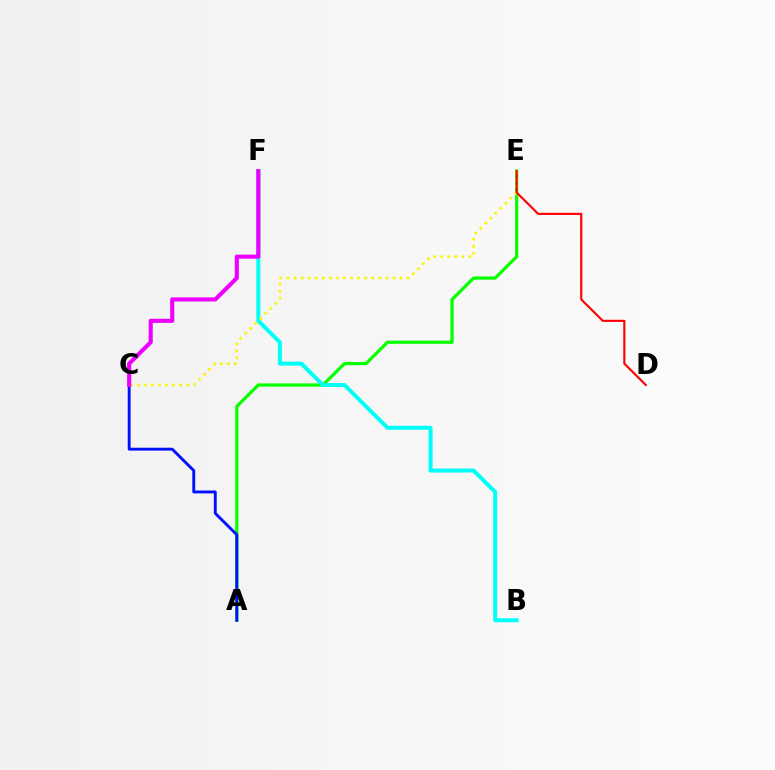{('A', 'E'): [{'color': '#08ff00', 'line_style': 'solid', 'thickness': 2.32}], ('B', 'F'): [{'color': '#00fff6', 'line_style': 'solid', 'thickness': 2.87}], ('A', 'C'): [{'color': '#0010ff', 'line_style': 'solid', 'thickness': 2.07}], ('C', 'E'): [{'color': '#fcf500', 'line_style': 'dotted', 'thickness': 1.92}], ('D', 'E'): [{'color': '#ff0000', 'line_style': 'solid', 'thickness': 1.53}], ('C', 'F'): [{'color': '#ee00ff', 'line_style': 'solid', 'thickness': 2.95}]}